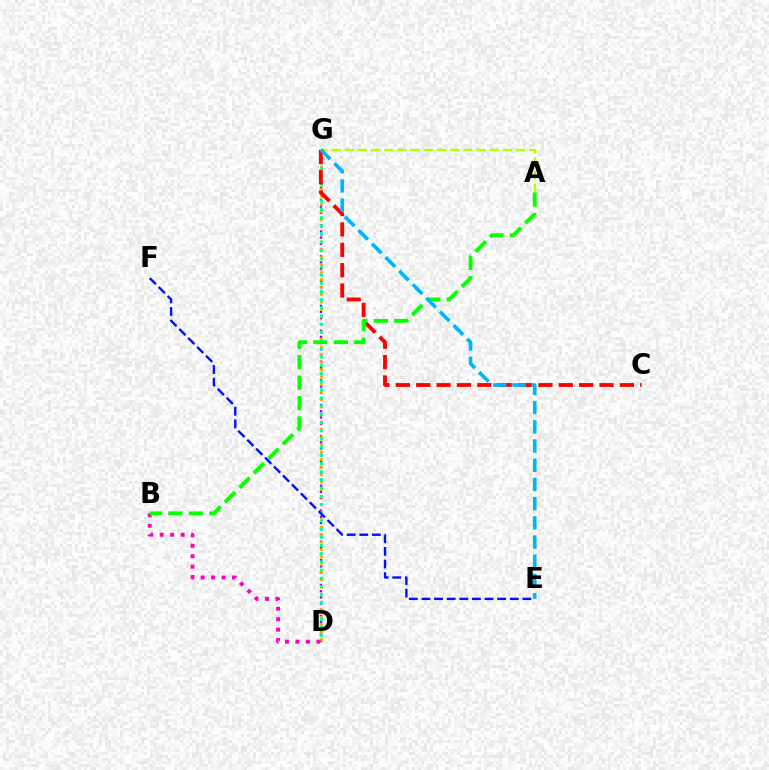{('D', 'G'): [{'color': '#9b00ff', 'line_style': 'dotted', 'thickness': 1.69}, {'color': '#ffa500', 'line_style': 'dotted', 'thickness': 2.04}, {'color': '#00ff9d', 'line_style': 'dotted', 'thickness': 2.23}], ('B', 'D'): [{'color': '#ff00bd', 'line_style': 'dotted', 'thickness': 2.84}], ('E', 'F'): [{'color': '#0010ff', 'line_style': 'dashed', 'thickness': 1.72}], ('A', 'G'): [{'color': '#b3ff00', 'line_style': 'dashed', 'thickness': 1.79}], ('C', 'G'): [{'color': '#ff0000', 'line_style': 'dashed', 'thickness': 2.77}], ('A', 'B'): [{'color': '#08ff00', 'line_style': 'dashed', 'thickness': 2.78}], ('E', 'G'): [{'color': '#00b5ff', 'line_style': 'dashed', 'thickness': 2.61}]}